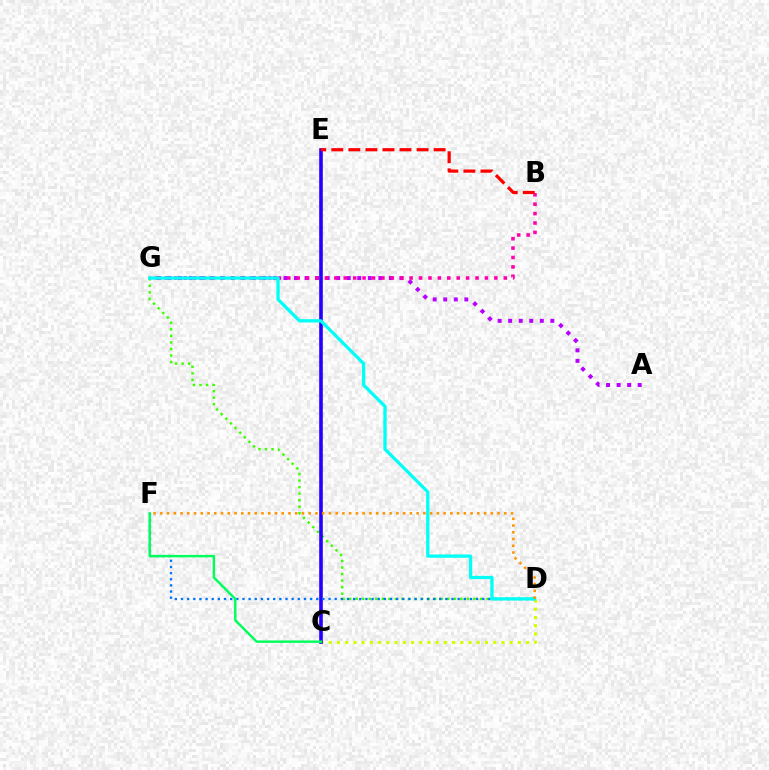{('D', 'G'): [{'color': '#3dff00', 'line_style': 'dotted', 'thickness': 1.78}, {'color': '#00fff6', 'line_style': 'solid', 'thickness': 2.36}], ('A', 'G'): [{'color': '#b900ff', 'line_style': 'dotted', 'thickness': 2.86}], ('C', 'D'): [{'color': '#d1ff00', 'line_style': 'dotted', 'thickness': 2.23}], ('B', 'G'): [{'color': '#ff00ac', 'line_style': 'dotted', 'thickness': 2.56}], ('C', 'E'): [{'color': '#2500ff', 'line_style': 'solid', 'thickness': 2.6}], ('D', 'F'): [{'color': '#0074ff', 'line_style': 'dotted', 'thickness': 1.67}, {'color': '#ff9400', 'line_style': 'dotted', 'thickness': 1.83}], ('B', 'E'): [{'color': '#ff0000', 'line_style': 'dashed', 'thickness': 2.32}], ('C', 'F'): [{'color': '#00ff5c', 'line_style': 'solid', 'thickness': 1.76}]}